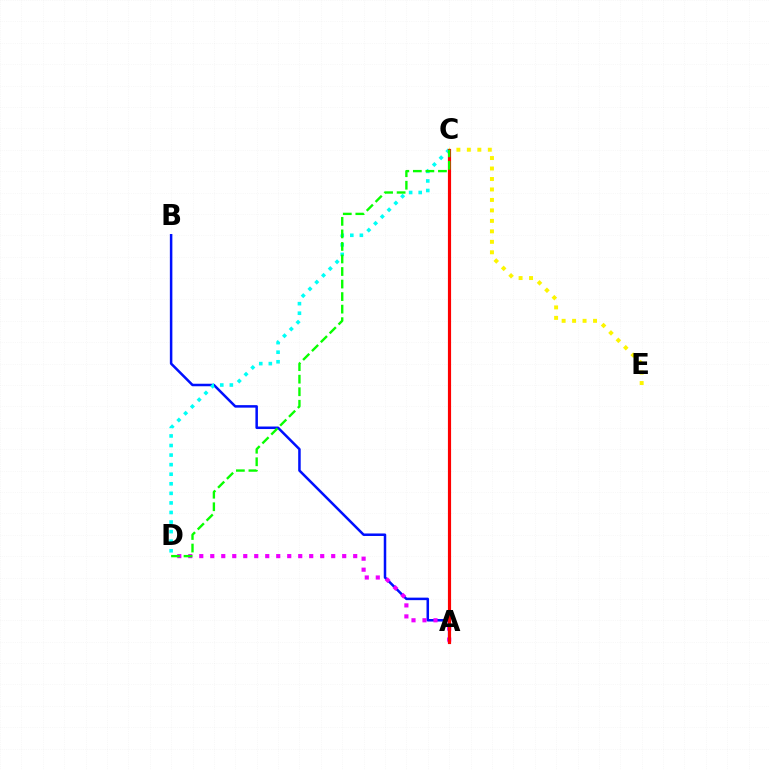{('A', 'B'): [{'color': '#0010ff', 'line_style': 'solid', 'thickness': 1.81}], ('C', 'E'): [{'color': '#fcf500', 'line_style': 'dotted', 'thickness': 2.84}], ('A', 'D'): [{'color': '#ee00ff', 'line_style': 'dotted', 'thickness': 2.99}], ('C', 'D'): [{'color': '#00fff6', 'line_style': 'dotted', 'thickness': 2.6}, {'color': '#08ff00', 'line_style': 'dashed', 'thickness': 1.7}], ('A', 'C'): [{'color': '#ff0000', 'line_style': 'solid', 'thickness': 2.28}]}